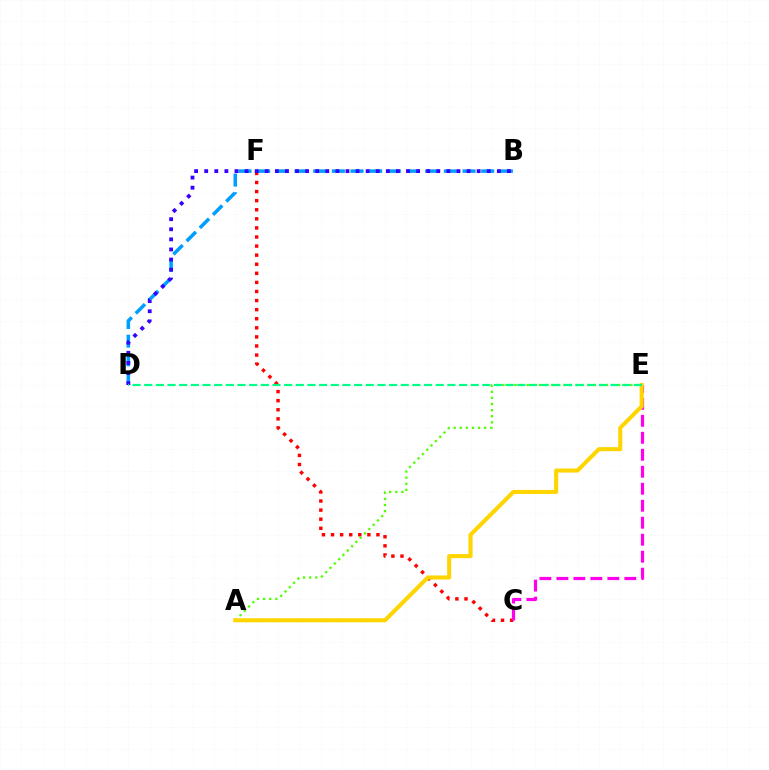{('C', 'F'): [{'color': '#ff0000', 'line_style': 'dotted', 'thickness': 2.47}], ('B', 'D'): [{'color': '#009eff', 'line_style': 'dashed', 'thickness': 2.54}, {'color': '#3700ff', 'line_style': 'dotted', 'thickness': 2.74}], ('C', 'E'): [{'color': '#ff00ed', 'line_style': 'dashed', 'thickness': 2.31}], ('A', 'E'): [{'color': '#4fff00', 'line_style': 'dotted', 'thickness': 1.66}, {'color': '#ffd500', 'line_style': 'solid', 'thickness': 2.93}], ('D', 'E'): [{'color': '#00ff86', 'line_style': 'dashed', 'thickness': 1.58}]}